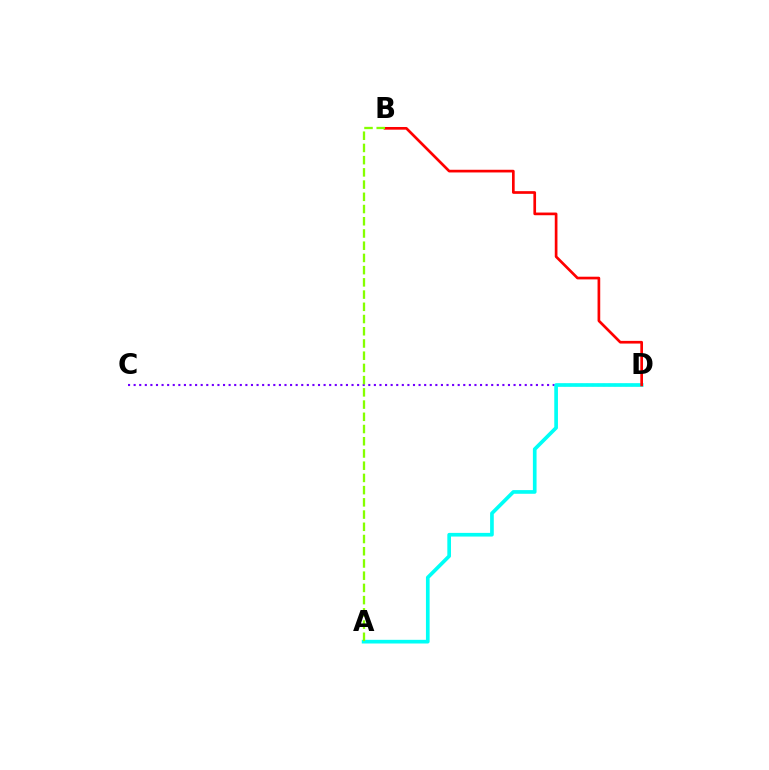{('C', 'D'): [{'color': '#7200ff', 'line_style': 'dotted', 'thickness': 1.52}], ('A', 'D'): [{'color': '#00fff6', 'line_style': 'solid', 'thickness': 2.65}], ('B', 'D'): [{'color': '#ff0000', 'line_style': 'solid', 'thickness': 1.93}], ('A', 'B'): [{'color': '#84ff00', 'line_style': 'dashed', 'thickness': 1.66}]}